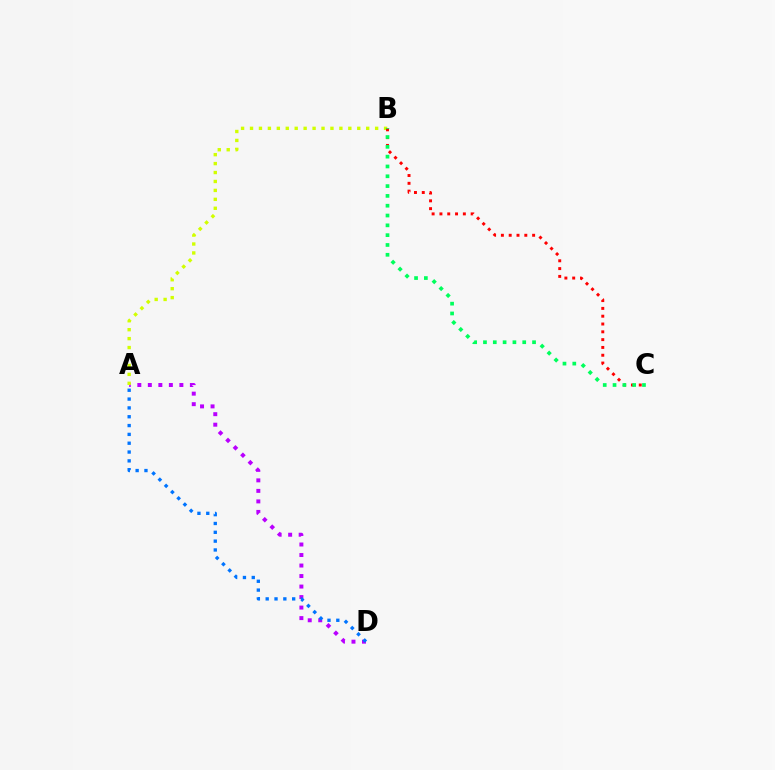{('A', 'D'): [{'color': '#b900ff', 'line_style': 'dotted', 'thickness': 2.86}, {'color': '#0074ff', 'line_style': 'dotted', 'thickness': 2.4}], ('A', 'B'): [{'color': '#d1ff00', 'line_style': 'dotted', 'thickness': 2.43}], ('B', 'C'): [{'color': '#ff0000', 'line_style': 'dotted', 'thickness': 2.12}, {'color': '#00ff5c', 'line_style': 'dotted', 'thickness': 2.67}]}